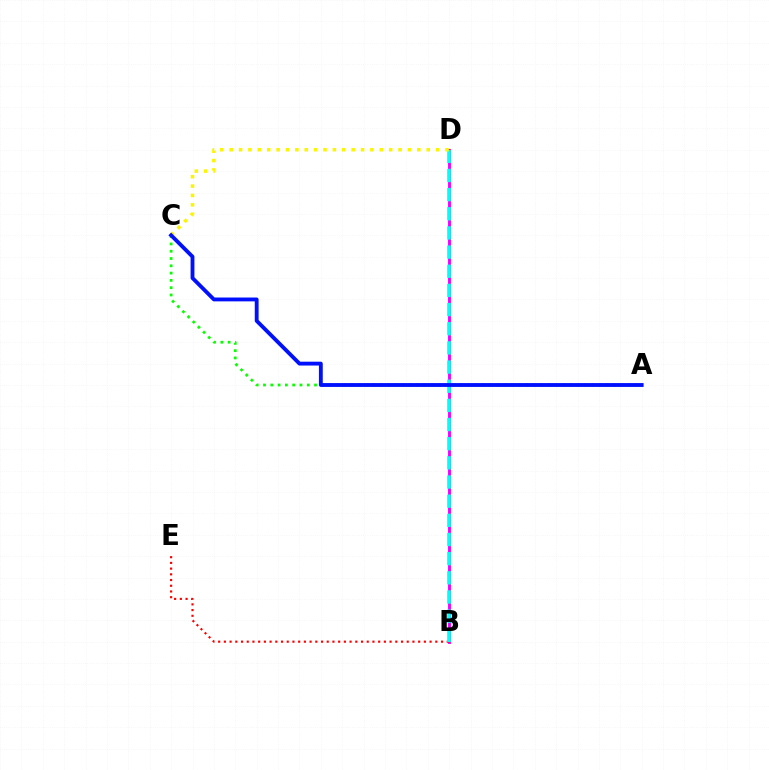{('A', 'C'): [{'color': '#08ff00', 'line_style': 'dotted', 'thickness': 1.98}, {'color': '#0010ff', 'line_style': 'solid', 'thickness': 2.77}], ('B', 'D'): [{'color': '#ee00ff', 'line_style': 'solid', 'thickness': 2.08}, {'color': '#00fff6', 'line_style': 'dashed', 'thickness': 2.6}], ('B', 'E'): [{'color': '#ff0000', 'line_style': 'dotted', 'thickness': 1.55}], ('C', 'D'): [{'color': '#fcf500', 'line_style': 'dotted', 'thickness': 2.55}]}